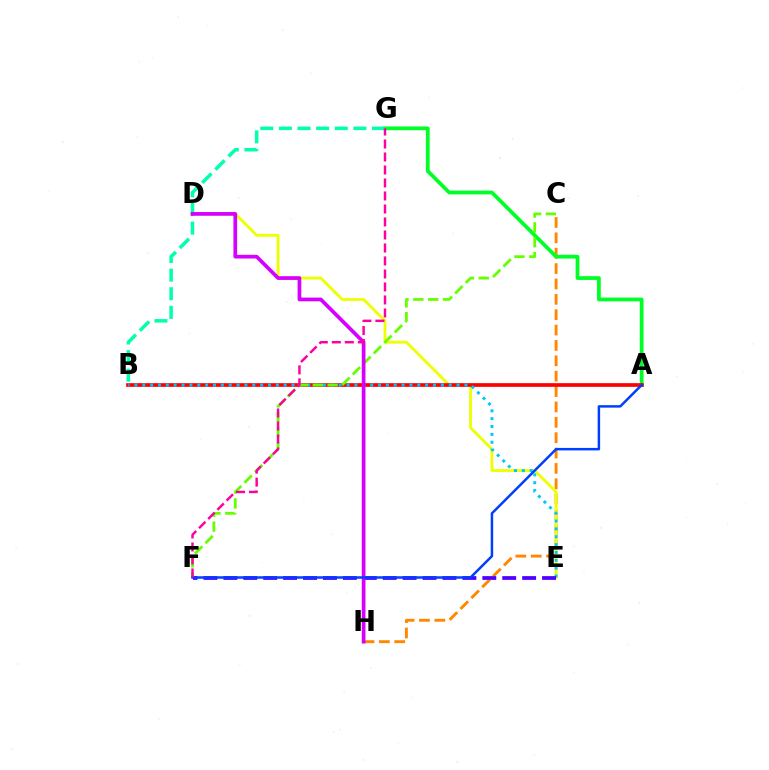{('C', 'H'): [{'color': '#ff8800', 'line_style': 'dashed', 'thickness': 2.09}], ('D', 'E'): [{'color': '#eeff00', 'line_style': 'solid', 'thickness': 2.04}], ('A', 'G'): [{'color': '#00ff27', 'line_style': 'solid', 'thickness': 2.71}], ('A', 'B'): [{'color': '#ff0000', 'line_style': 'solid', 'thickness': 2.66}], ('B', 'E'): [{'color': '#00c7ff', 'line_style': 'dotted', 'thickness': 2.14}], ('C', 'F'): [{'color': '#66ff00', 'line_style': 'dashed', 'thickness': 2.02}], ('B', 'G'): [{'color': '#00ffaf', 'line_style': 'dashed', 'thickness': 2.53}], ('E', 'F'): [{'color': '#4f00ff', 'line_style': 'dashed', 'thickness': 2.71}], ('D', 'H'): [{'color': '#d600ff', 'line_style': 'solid', 'thickness': 2.67}], ('A', 'F'): [{'color': '#003fff', 'line_style': 'solid', 'thickness': 1.79}], ('F', 'G'): [{'color': '#ff00a0', 'line_style': 'dashed', 'thickness': 1.77}]}